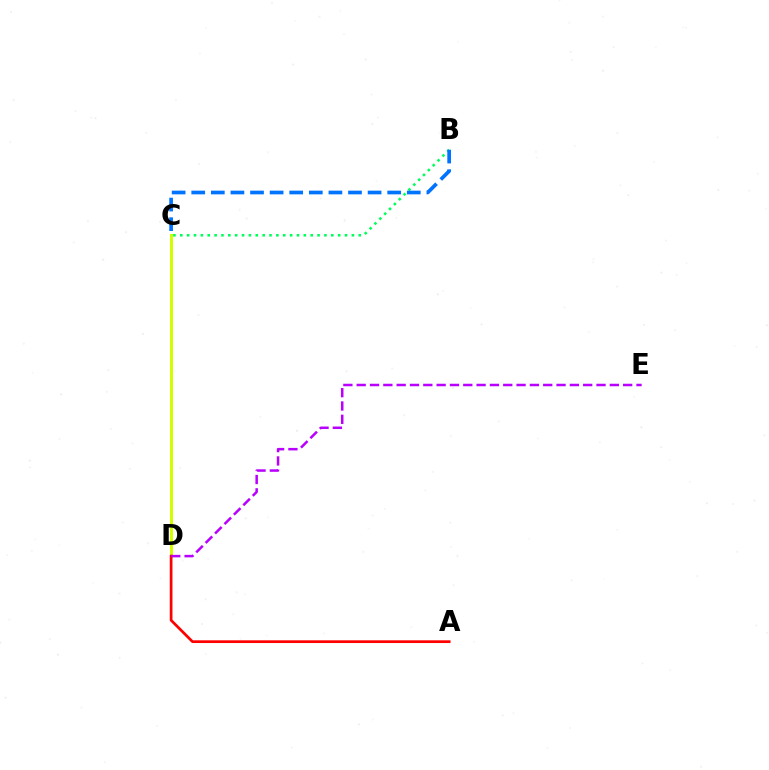{('C', 'D'): [{'color': '#d1ff00', 'line_style': 'solid', 'thickness': 2.16}], ('B', 'C'): [{'color': '#00ff5c', 'line_style': 'dotted', 'thickness': 1.87}, {'color': '#0074ff', 'line_style': 'dashed', 'thickness': 2.66}], ('A', 'D'): [{'color': '#ff0000', 'line_style': 'solid', 'thickness': 1.96}], ('D', 'E'): [{'color': '#b900ff', 'line_style': 'dashed', 'thickness': 1.81}]}